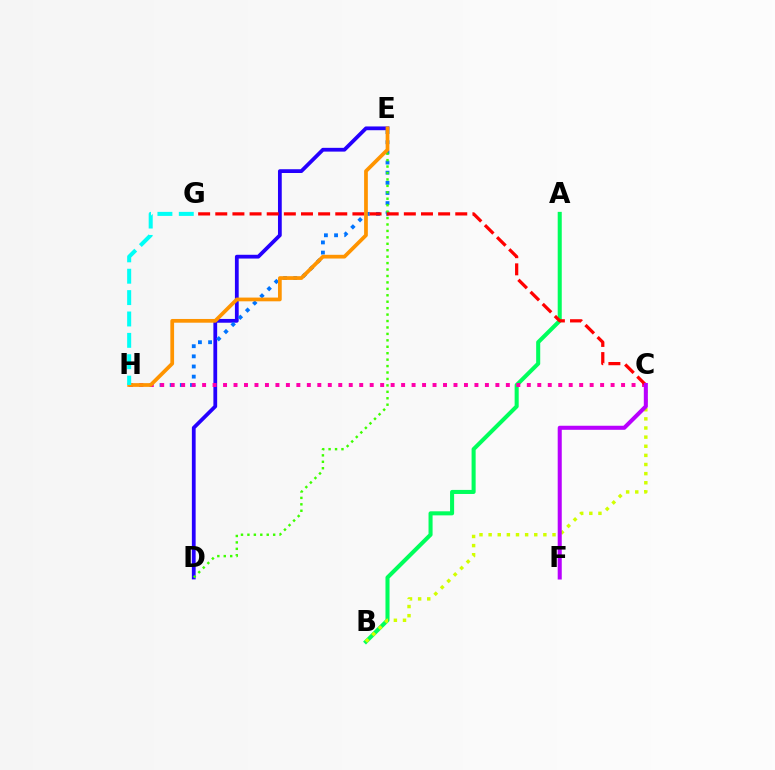{('A', 'B'): [{'color': '#00ff5c', 'line_style': 'solid', 'thickness': 2.92}], ('D', 'E'): [{'color': '#2500ff', 'line_style': 'solid', 'thickness': 2.72}, {'color': '#3dff00', 'line_style': 'dotted', 'thickness': 1.75}], ('B', 'C'): [{'color': '#d1ff00', 'line_style': 'dotted', 'thickness': 2.48}], ('E', 'H'): [{'color': '#0074ff', 'line_style': 'dotted', 'thickness': 2.76}, {'color': '#ff9400', 'line_style': 'solid', 'thickness': 2.69}], ('C', 'H'): [{'color': '#ff00ac', 'line_style': 'dotted', 'thickness': 2.85}], ('C', 'G'): [{'color': '#ff0000', 'line_style': 'dashed', 'thickness': 2.33}], ('C', 'F'): [{'color': '#b900ff', 'line_style': 'solid', 'thickness': 2.92}], ('G', 'H'): [{'color': '#00fff6', 'line_style': 'dashed', 'thickness': 2.9}]}